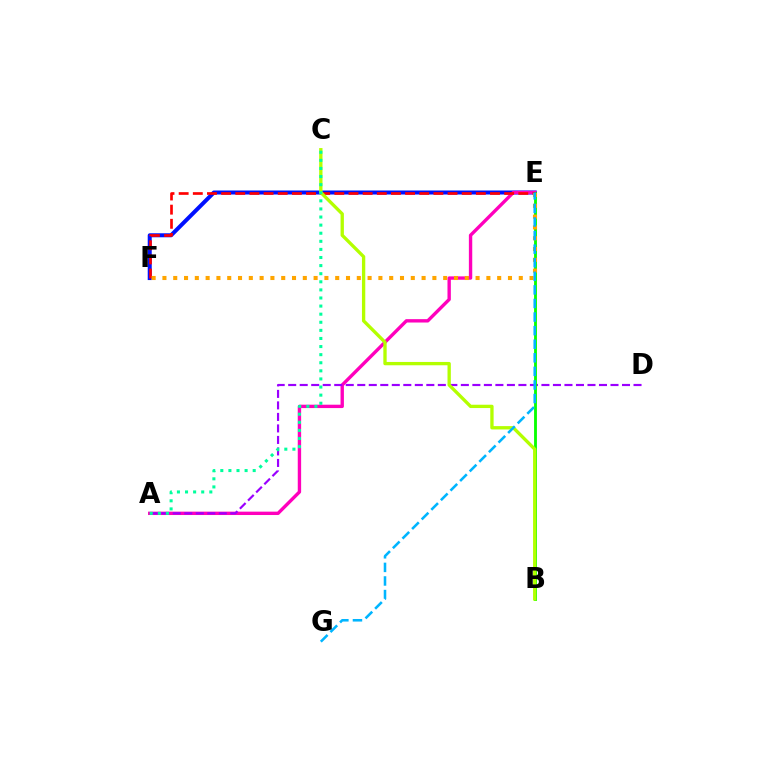{('E', 'F'): [{'color': '#0010ff', 'line_style': 'solid', 'thickness': 2.89}, {'color': '#ff0000', 'line_style': 'dashed', 'thickness': 1.92}, {'color': '#ffa500', 'line_style': 'dotted', 'thickness': 2.93}], ('A', 'E'): [{'color': '#ff00bd', 'line_style': 'solid', 'thickness': 2.43}], ('A', 'D'): [{'color': '#9b00ff', 'line_style': 'dashed', 'thickness': 1.56}], ('B', 'E'): [{'color': '#08ff00', 'line_style': 'solid', 'thickness': 2.05}], ('B', 'C'): [{'color': '#b3ff00', 'line_style': 'solid', 'thickness': 2.4}], ('A', 'C'): [{'color': '#00ff9d', 'line_style': 'dotted', 'thickness': 2.2}], ('E', 'G'): [{'color': '#00b5ff', 'line_style': 'dashed', 'thickness': 1.84}]}